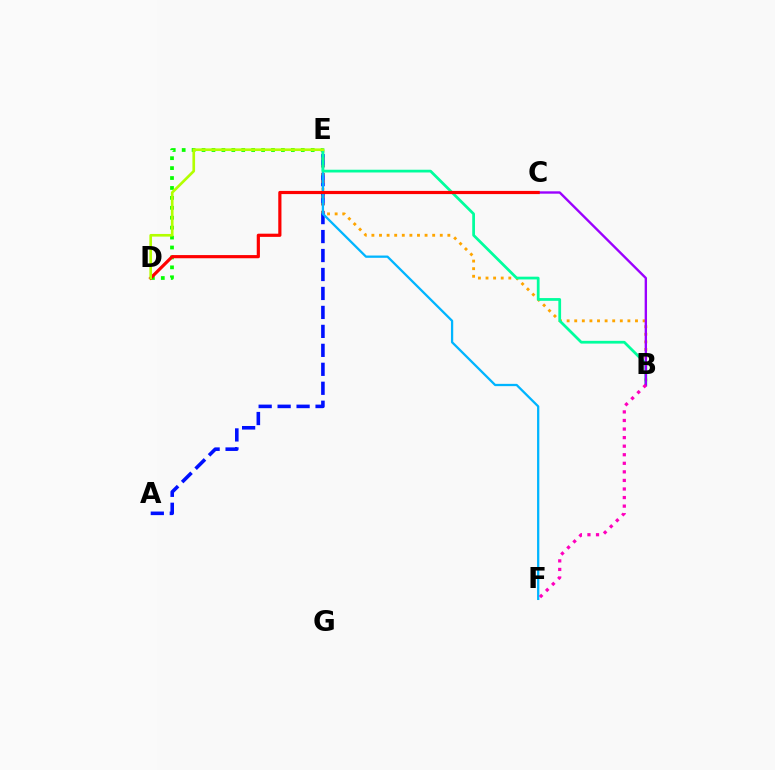{('D', 'E'): [{'color': '#08ff00', 'line_style': 'dotted', 'thickness': 2.7}, {'color': '#b3ff00', 'line_style': 'solid', 'thickness': 1.91}], ('A', 'E'): [{'color': '#0010ff', 'line_style': 'dashed', 'thickness': 2.58}], ('B', 'E'): [{'color': '#ffa500', 'line_style': 'dotted', 'thickness': 2.06}, {'color': '#00ff9d', 'line_style': 'solid', 'thickness': 1.98}], ('E', 'F'): [{'color': '#00b5ff', 'line_style': 'solid', 'thickness': 1.64}], ('B', 'C'): [{'color': '#9b00ff', 'line_style': 'solid', 'thickness': 1.71}], ('C', 'D'): [{'color': '#ff0000', 'line_style': 'solid', 'thickness': 2.29}], ('B', 'F'): [{'color': '#ff00bd', 'line_style': 'dotted', 'thickness': 2.33}]}